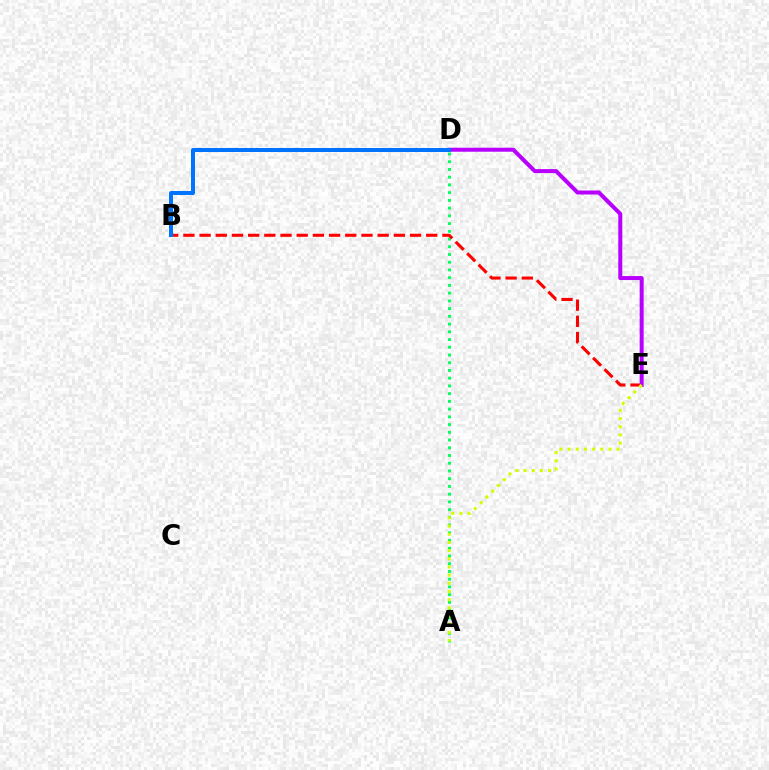{('A', 'D'): [{'color': '#00ff5c', 'line_style': 'dotted', 'thickness': 2.1}], ('B', 'E'): [{'color': '#ff0000', 'line_style': 'dashed', 'thickness': 2.2}], ('D', 'E'): [{'color': '#b900ff', 'line_style': 'solid', 'thickness': 2.88}], ('B', 'D'): [{'color': '#0074ff', 'line_style': 'solid', 'thickness': 2.88}], ('A', 'E'): [{'color': '#d1ff00', 'line_style': 'dotted', 'thickness': 2.22}]}